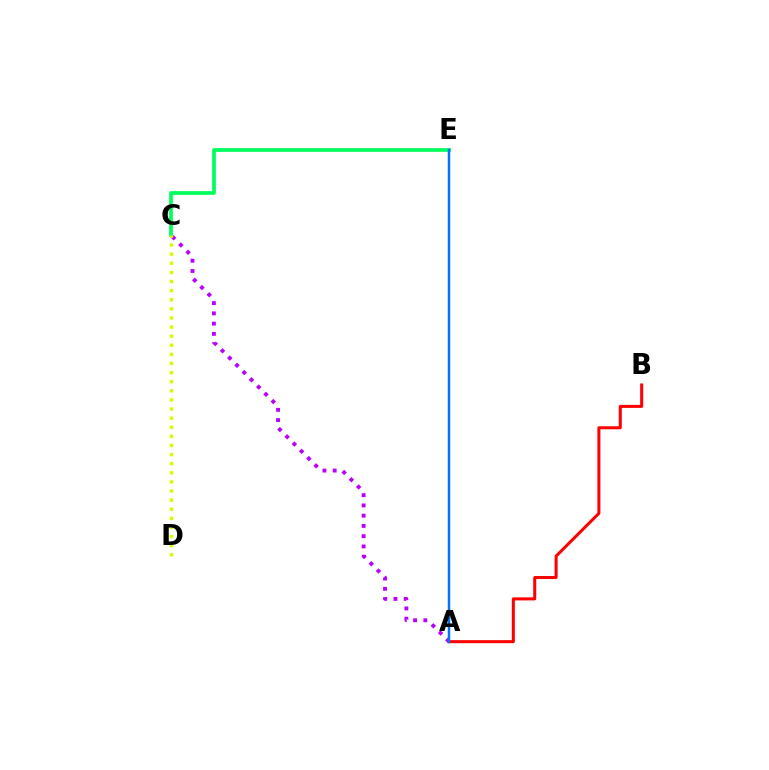{('C', 'E'): [{'color': '#00ff5c', 'line_style': 'solid', 'thickness': 2.68}], ('A', 'B'): [{'color': '#ff0000', 'line_style': 'solid', 'thickness': 2.18}], ('A', 'C'): [{'color': '#b900ff', 'line_style': 'dotted', 'thickness': 2.79}], ('C', 'D'): [{'color': '#d1ff00', 'line_style': 'dotted', 'thickness': 2.47}], ('A', 'E'): [{'color': '#0074ff', 'line_style': 'solid', 'thickness': 1.79}]}